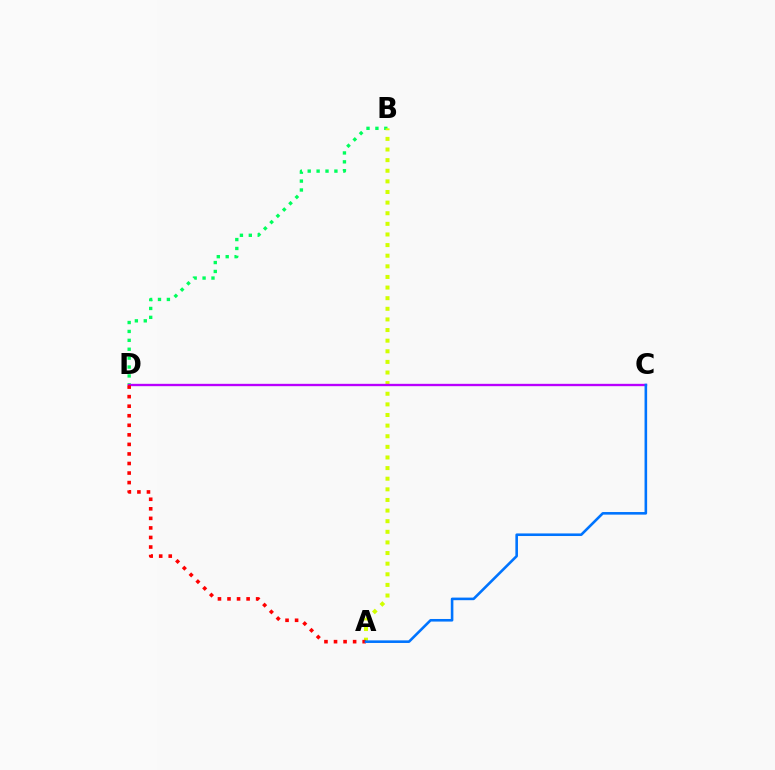{('B', 'D'): [{'color': '#00ff5c', 'line_style': 'dotted', 'thickness': 2.42}], ('A', 'B'): [{'color': '#d1ff00', 'line_style': 'dotted', 'thickness': 2.89}], ('C', 'D'): [{'color': '#b900ff', 'line_style': 'solid', 'thickness': 1.69}], ('A', 'D'): [{'color': '#ff0000', 'line_style': 'dotted', 'thickness': 2.59}], ('A', 'C'): [{'color': '#0074ff', 'line_style': 'solid', 'thickness': 1.87}]}